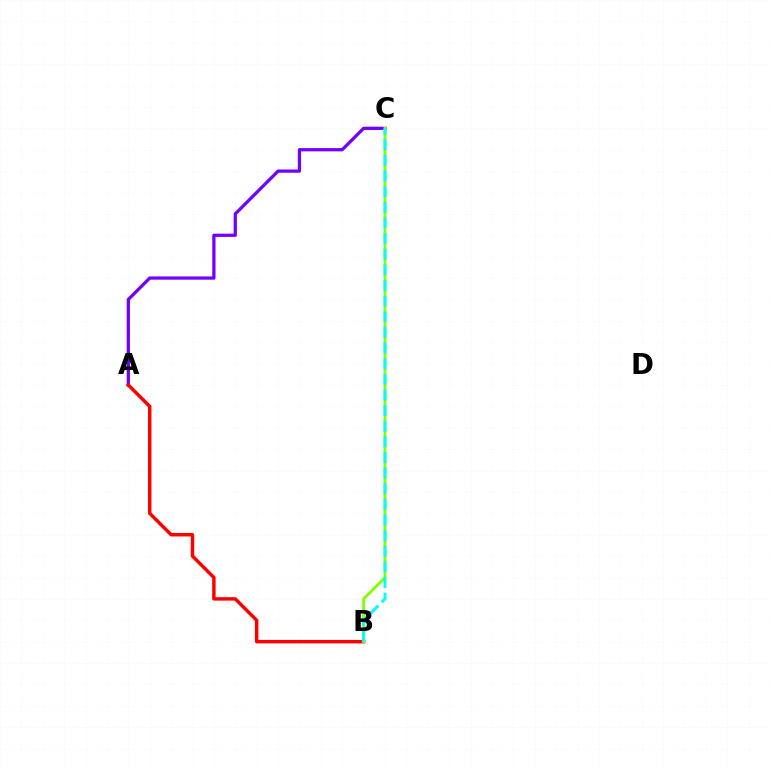{('A', 'C'): [{'color': '#7200ff', 'line_style': 'solid', 'thickness': 2.34}], ('A', 'B'): [{'color': '#ff0000', 'line_style': 'solid', 'thickness': 2.49}], ('B', 'C'): [{'color': '#84ff00', 'line_style': 'solid', 'thickness': 2.07}, {'color': '#00fff6', 'line_style': 'dashed', 'thickness': 2.12}]}